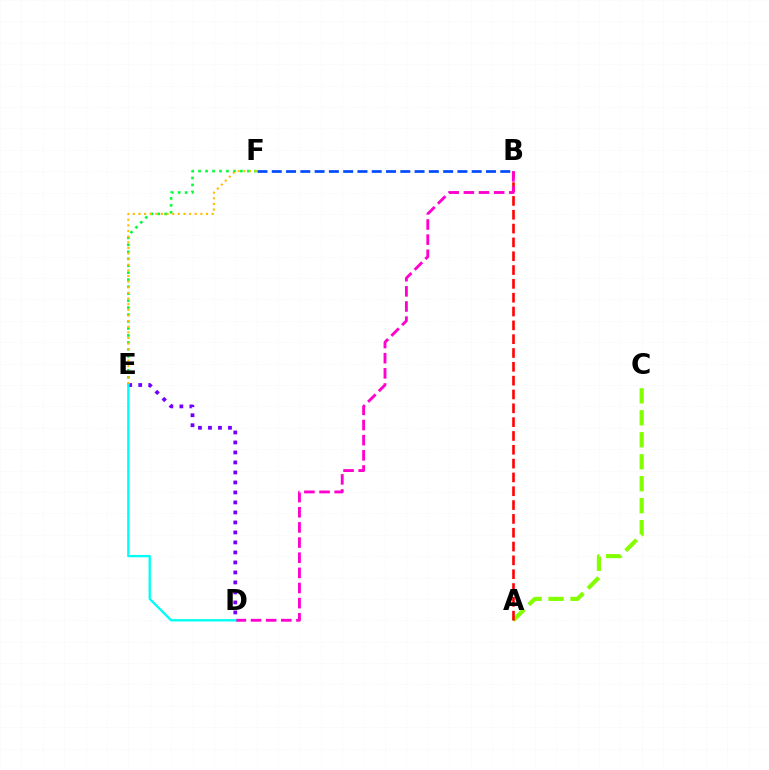{('D', 'E'): [{'color': '#7200ff', 'line_style': 'dotted', 'thickness': 2.72}, {'color': '#00fff6', 'line_style': 'solid', 'thickness': 1.69}], ('B', 'F'): [{'color': '#004bff', 'line_style': 'dashed', 'thickness': 1.94}], ('A', 'C'): [{'color': '#84ff00', 'line_style': 'dashed', 'thickness': 2.98}], ('A', 'B'): [{'color': '#ff0000', 'line_style': 'dashed', 'thickness': 1.88}], ('E', 'F'): [{'color': '#00ff39', 'line_style': 'dotted', 'thickness': 1.89}, {'color': '#ffbd00', 'line_style': 'dotted', 'thickness': 1.53}], ('B', 'D'): [{'color': '#ff00cf', 'line_style': 'dashed', 'thickness': 2.06}]}